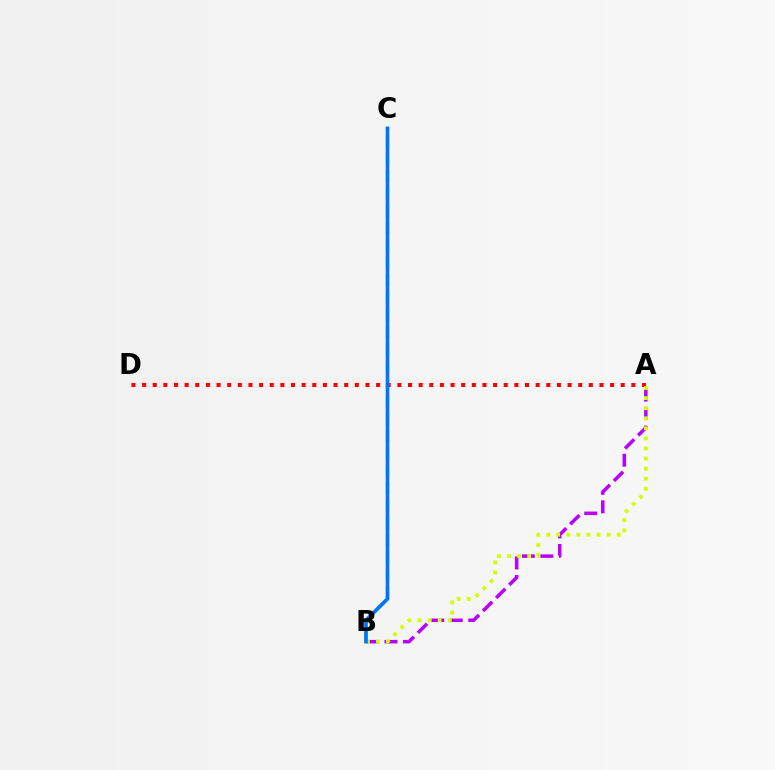{('A', 'B'): [{'color': '#b900ff', 'line_style': 'dashed', 'thickness': 2.52}, {'color': '#d1ff00', 'line_style': 'dotted', 'thickness': 2.74}], ('A', 'D'): [{'color': '#ff0000', 'line_style': 'dotted', 'thickness': 2.89}], ('B', 'C'): [{'color': '#00ff5c', 'line_style': 'dashed', 'thickness': 2.36}, {'color': '#0074ff', 'line_style': 'solid', 'thickness': 2.6}]}